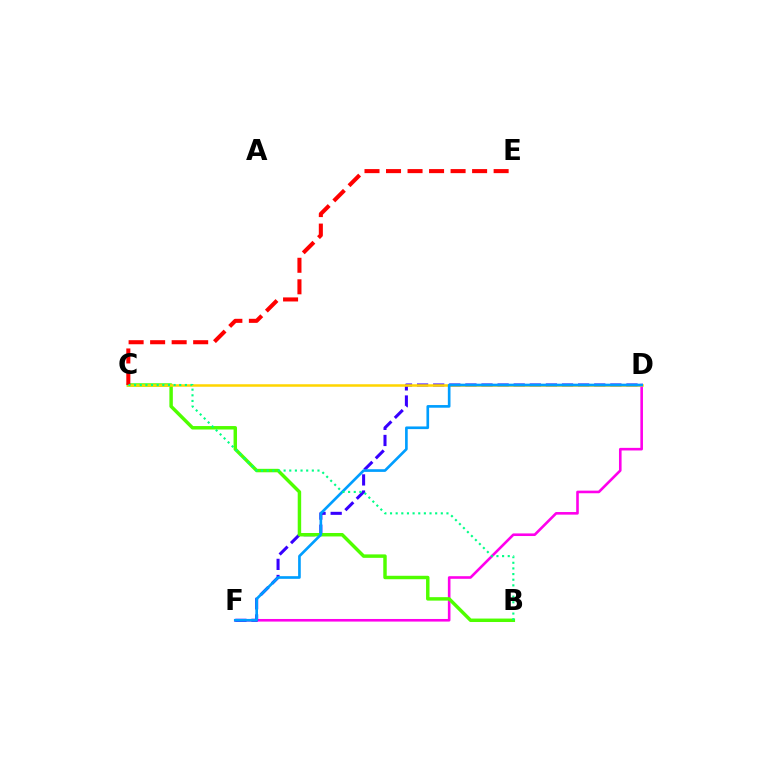{('D', 'F'): [{'color': '#ff00ed', 'line_style': 'solid', 'thickness': 1.88}, {'color': '#3700ff', 'line_style': 'dashed', 'thickness': 2.19}, {'color': '#009eff', 'line_style': 'solid', 'thickness': 1.92}], ('B', 'C'): [{'color': '#4fff00', 'line_style': 'solid', 'thickness': 2.49}, {'color': '#00ff86', 'line_style': 'dotted', 'thickness': 1.53}], ('C', 'D'): [{'color': '#ffd500', 'line_style': 'solid', 'thickness': 1.81}], ('C', 'E'): [{'color': '#ff0000', 'line_style': 'dashed', 'thickness': 2.92}]}